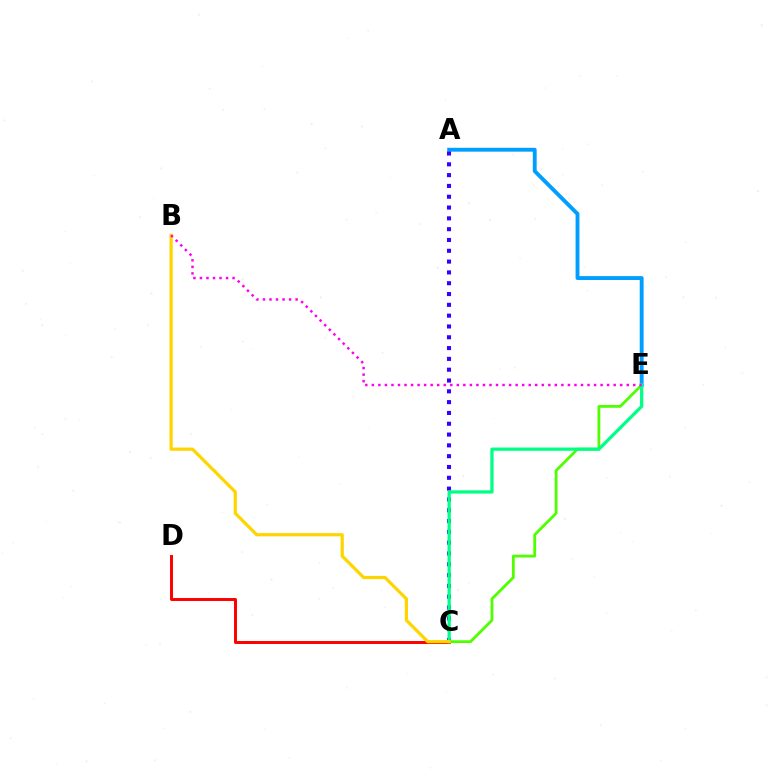{('C', 'D'): [{'color': '#ff0000', 'line_style': 'solid', 'thickness': 2.14}], ('C', 'E'): [{'color': '#4fff00', 'line_style': 'solid', 'thickness': 2.01}, {'color': '#00ff86', 'line_style': 'solid', 'thickness': 2.35}], ('A', 'E'): [{'color': '#009eff', 'line_style': 'solid', 'thickness': 2.79}], ('A', 'C'): [{'color': '#3700ff', 'line_style': 'dotted', 'thickness': 2.94}], ('B', 'C'): [{'color': '#ffd500', 'line_style': 'solid', 'thickness': 2.31}], ('B', 'E'): [{'color': '#ff00ed', 'line_style': 'dotted', 'thickness': 1.78}]}